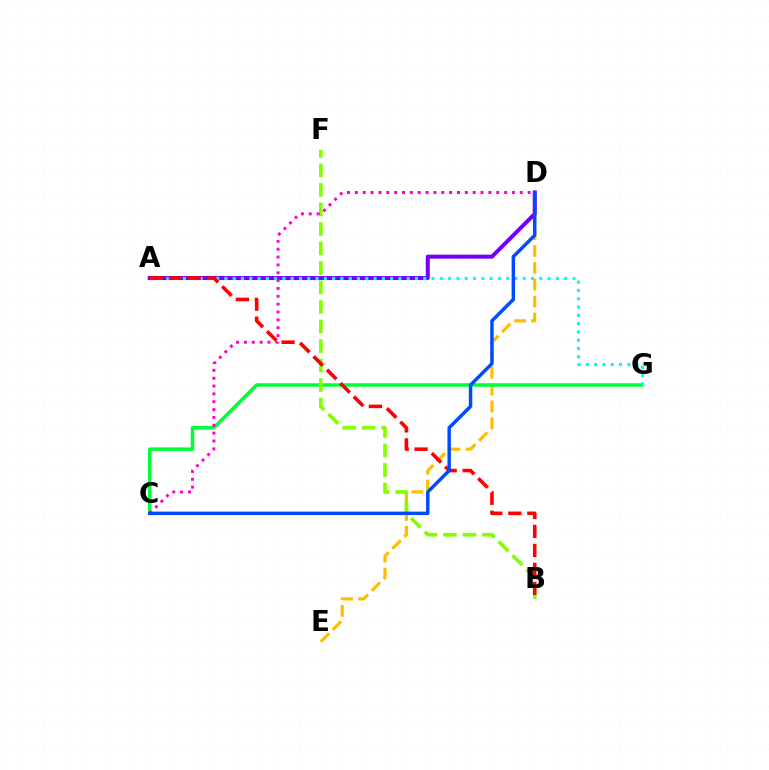{('D', 'E'): [{'color': '#ffbd00', 'line_style': 'dashed', 'thickness': 2.29}], ('C', 'G'): [{'color': '#00ff39', 'line_style': 'solid', 'thickness': 2.55}], ('A', 'D'): [{'color': '#7200ff', 'line_style': 'solid', 'thickness': 2.89}], ('B', 'F'): [{'color': '#84ff00', 'line_style': 'dashed', 'thickness': 2.65}], ('A', 'G'): [{'color': '#00fff6', 'line_style': 'dotted', 'thickness': 2.25}], ('C', 'D'): [{'color': '#ff00cf', 'line_style': 'dotted', 'thickness': 2.13}, {'color': '#004bff', 'line_style': 'solid', 'thickness': 2.48}], ('A', 'B'): [{'color': '#ff0000', 'line_style': 'dashed', 'thickness': 2.58}]}